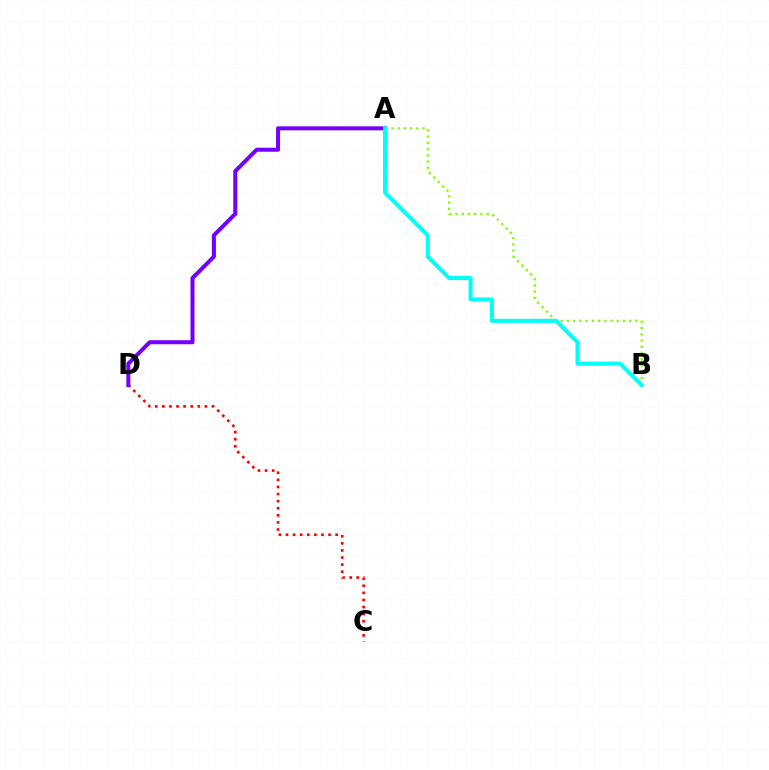{('A', 'B'): [{'color': '#84ff00', 'line_style': 'dotted', 'thickness': 1.69}, {'color': '#00fff6', 'line_style': 'solid', 'thickness': 2.89}], ('C', 'D'): [{'color': '#ff0000', 'line_style': 'dotted', 'thickness': 1.93}], ('A', 'D'): [{'color': '#7200ff', 'line_style': 'solid', 'thickness': 2.9}]}